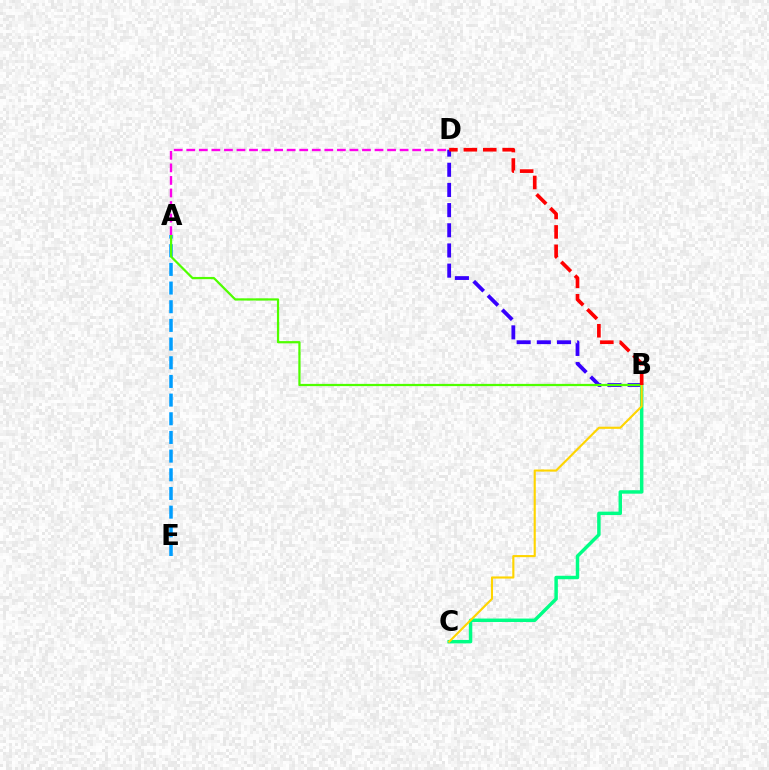{('A', 'E'): [{'color': '#009eff', 'line_style': 'dashed', 'thickness': 2.54}], ('B', 'D'): [{'color': '#3700ff', 'line_style': 'dashed', 'thickness': 2.74}, {'color': '#ff0000', 'line_style': 'dashed', 'thickness': 2.64}], ('A', 'B'): [{'color': '#4fff00', 'line_style': 'solid', 'thickness': 1.61}], ('B', 'C'): [{'color': '#00ff86', 'line_style': 'solid', 'thickness': 2.49}, {'color': '#ffd500', 'line_style': 'solid', 'thickness': 1.53}], ('A', 'D'): [{'color': '#ff00ed', 'line_style': 'dashed', 'thickness': 1.7}]}